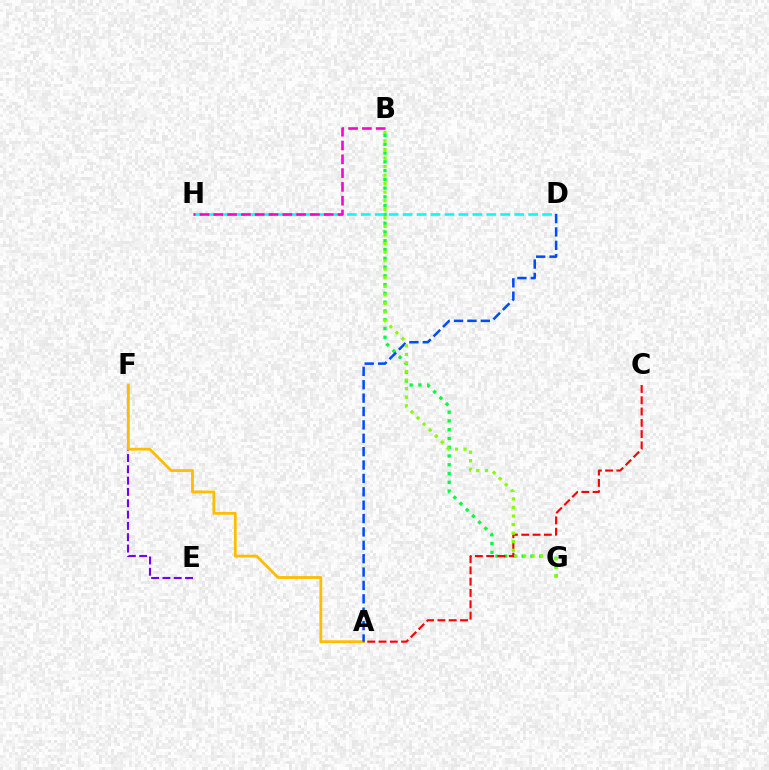{('B', 'G'): [{'color': '#00ff39', 'line_style': 'dotted', 'thickness': 2.38}, {'color': '#84ff00', 'line_style': 'dotted', 'thickness': 2.32}], ('E', 'F'): [{'color': '#7200ff', 'line_style': 'dashed', 'thickness': 1.54}], ('A', 'F'): [{'color': '#ffbd00', 'line_style': 'solid', 'thickness': 2.02}], ('A', 'C'): [{'color': '#ff0000', 'line_style': 'dashed', 'thickness': 1.53}], ('D', 'H'): [{'color': '#00fff6', 'line_style': 'dashed', 'thickness': 1.89}], ('A', 'D'): [{'color': '#004bff', 'line_style': 'dashed', 'thickness': 1.82}], ('B', 'H'): [{'color': '#ff00cf', 'line_style': 'dashed', 'thickness': 1.87}]}